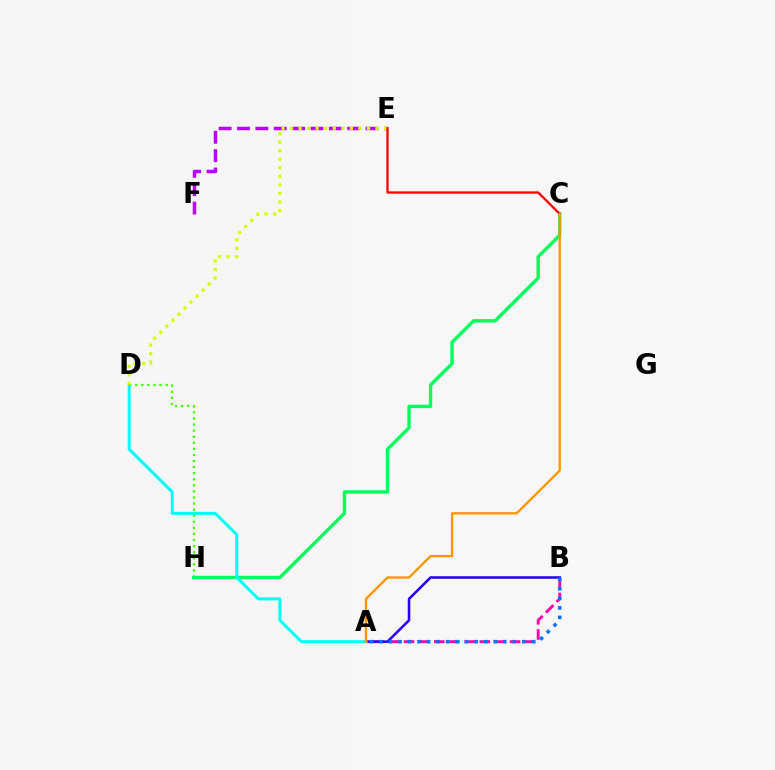{('D', 'H'): [{'color': '#3dff00', 'line_style': 'dotted', 'thickness': 1.65}], ('A', 'B'): [{'color': '#ff00ac', 'line_style': 'dashed', 'thickness': 2.06}, {'color': '#2500ff', 'line_style': 'solid', 'thickness': 1.84}, {'color': '#0074ff', 'line_style': 'dotted', 'thickness': 2.59}], ('C', 'H'): [{'color': '#00ff5c', 'line_style': 'solid', 'thickness': 2.44}], ('A', 'D'): [{'color': '#00fff6', 'line_style': 'solid', 'thickness': 2.16}], ('E', 'F'): [{'color': '#b900ff', 'line_style': 'dashed', 'thickness': 2.5}], ('D', 'E'): [{'color': '#d1ff00', 'line_style': 'dotted', 'thickness': 2.32}], ('C', 'E'): [{'color': '#ff0000', 'line_style': 'solid', 'thickness': 1.66}], ('A', 'C'): [{'color': '#ff9400', 'line_style': 'solid', 'thickness': 1.65}]}